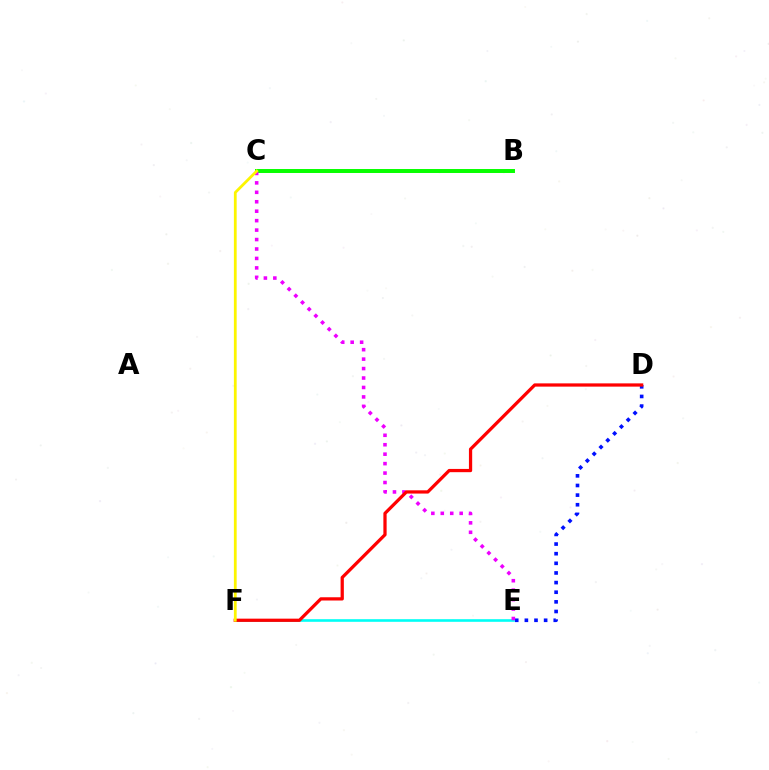{('D', 'E'): [{'color': '#0010ff', 'line_style': 'dotted', 'thickness': 2.62}], ('B', 'C'): [{'color': '#08ff00', 'line_style': 'solid', 'thickness': 2.86}], ('E', 'F'): [{'color': '#00fff6', 'line_style': 'solid', 'thickness': 1.89}], ('C', 'E'): [{'color': '#ee00ff', 'line_style': 'dotted', 'thickness': 2.57}], ('D', 'F'): [{'color': '#ff0000', 'line_style': 'solid', 'thickness': 2.34}], ('C', 'F'): [{'color': '#fcf500', 'line_style': 'solid', 'thickness': 2.0}]}